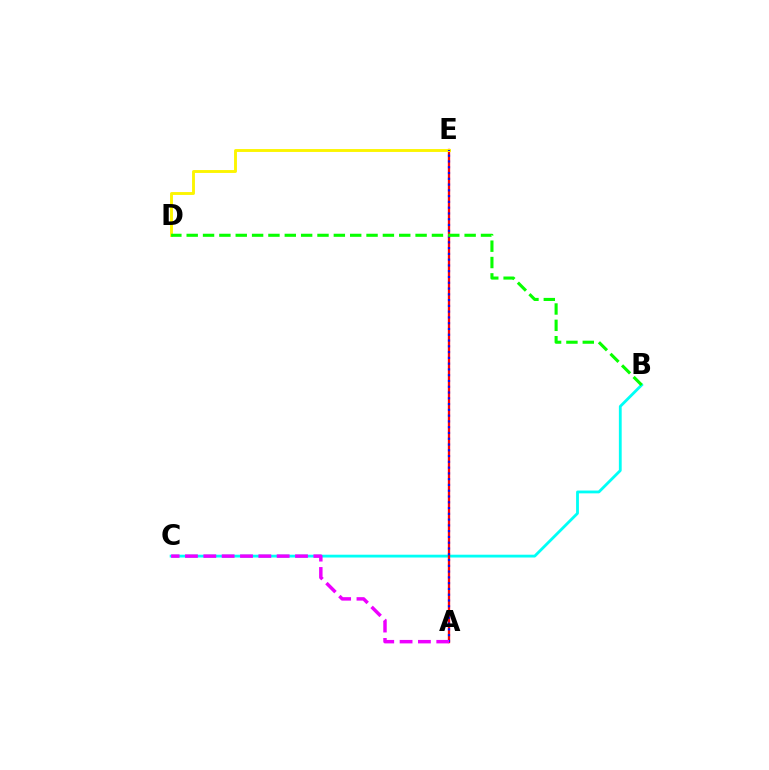{('B', 'C'): [{'color': '#00fff6', 'line_style': 'solid', 'thickness': 2.02}], ('A', 'E'): [{'color': '#ff0000', 'line_style': 'solid', 'thickness': 1.68}, {'color': '#0010ff', 'line_style': 'dotted', 'thickness': 1.57}], ('D', 'E'): [{'color': '#fcf500', 'line_style': 'solid', 'thickness': 2.07}], ('B', 'D'): [{'color': '#08ff00', 'line_style': 'dashed', 'thickness': 2.22}], ('A', 'C'): [{'color': '#ee00ff', 'line_style': 'dashed', 'thickness': 2.49}]}